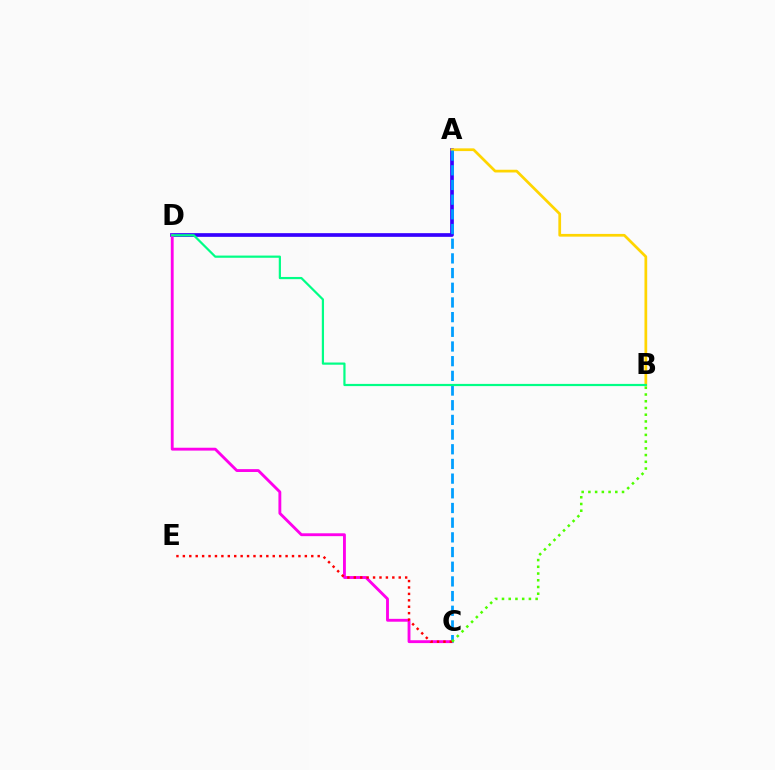{('A', 'D'): [{'color': '#3700ff', 'line_style': 'solid', 'thickness': 2.66}], ('C', 'D'): [{'color': '#ff00ed', 'line_style': 'solid', 'thickness': 2.06}], ('A', 'B'): [{'color': '#ffd500', 'line_style': 'solid', 'thickness': 1.96}], ('A', 'C'): [{'color': '#009eff', 'line_style': 'dashed', 'thickness': 1.99}], ('C', 'E'): [{'color': '#ff0000', 'line_style': 'dotted', 'thickness': 1.74}], ('B', 'D'): [{'color': '#00ff86', 'line_style': 'solid', 'thickness': 1.59}], ('B', 'C'): [{'color': '#4fff00', 'line_style': 'dotted', 'thickness': 1.83}]}